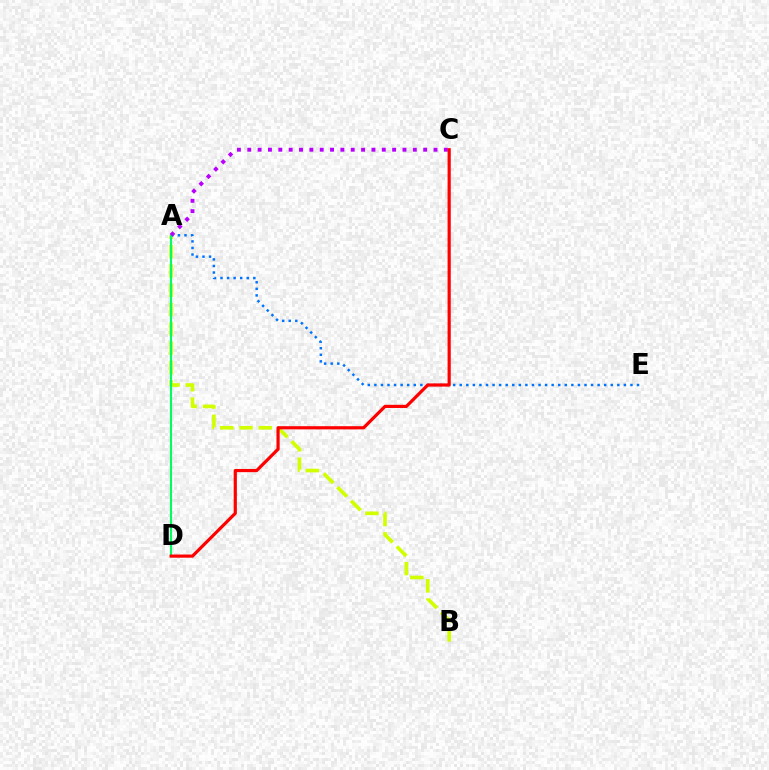{('A', 'B'): [{'color': '#d1ff00', 'line_style': 'dashed', 'thickness': 2.62}], ('A', 'E'): [{'color': '#0074ff', 'line_style': 'dotted', 'thickness': 1.78}], ('A', 'D'): [{'color': '#00ff5c', 'line_style': 'solid', 'thickness': 1.52}], ('A', 'C'): [{'color': '#b900ff', 'line_style': 'dotted', 'thickness': 2.81}], ('C', 'D'): [{'color': '#ff0000', 'line_style': 'solid', 'thickness': 2.29}]}